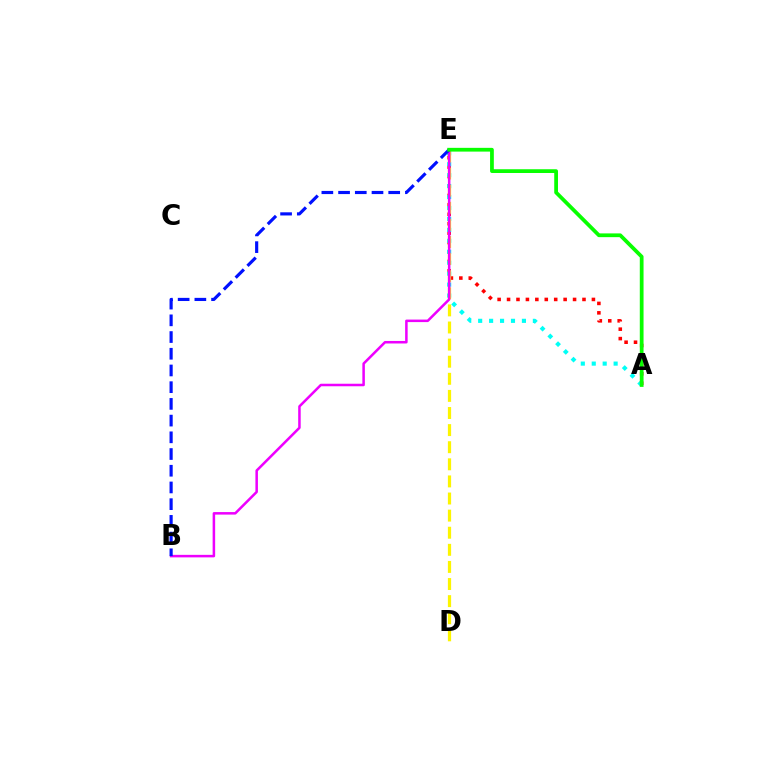{('A', 'E'): [{'color': '#ff0000', 'line_style': 'dotted', 'thickness': 2.56}, {'color': '#00fff6', 'line_style': 'dotted', 'thickness': 2.97}, {'color': '#08ff00', 'line_style': 'solid', 'thickness': 2.7}], ('D', 'E'): [{'color': '#fcf500', 'line_style': 'dashed', 'thickness': 2.32}], ('B', 'E'): [{'color': '#ee00ff', 'line_style': 'solid', 'thickness': 1.82}, {'color': '#0010ff', 'line_style': 'dashed', 'thickness': 2.27}]}